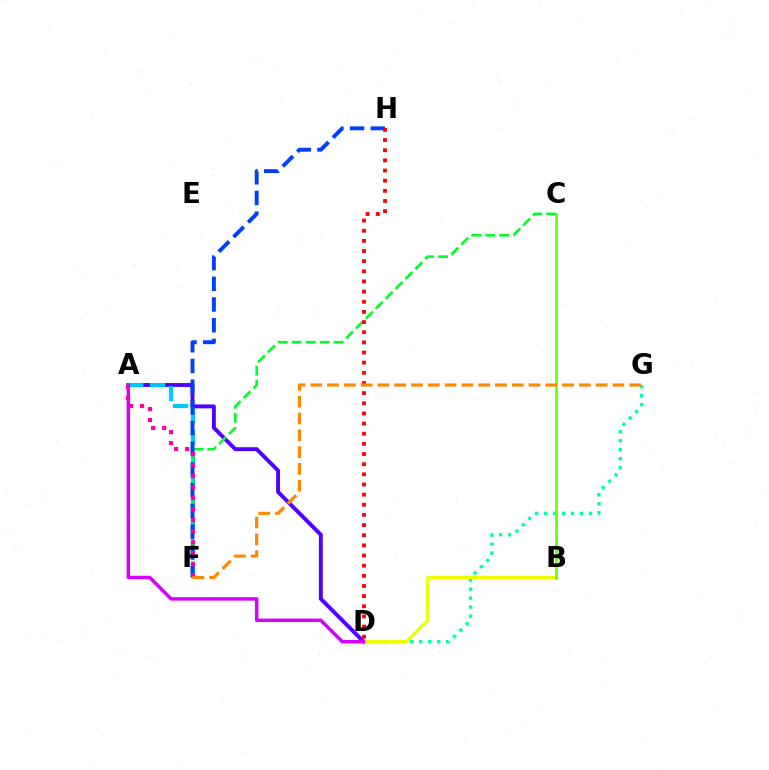{('A', 'D'): [{'color': '#4f00ff', 'line_style': 'solid', 'thickness': 2.81}, {'color': '#d600ff', 'line_style': 'solid', 'thickness': 2.49}], ('A', 'F'): [{'color': '#00c7ff', 'line_style': 'dashed', 'thickness': 2.98}, {'color': '#ff00a0', 'line_style': 'dotted', 'thickness': 2.99}], ('C', 'F'): [{'color': '#00ff27', 'line_style': 'dashed', 'thickness': 1.9}], ('F', 'H'): [{'color': '#003fff', 'line_style': 'dashed', 'thickness': 2.81}], ('D', 'G'): [{'color': '#00ffaf', 'line_style': 'dotted', 'thickness': 2.44}], ('B', 'D'): [{'color': '#eeff00', 'line_style': 'solid', 'thickness': 2.35}], ('D', 'H'): [{'color': '#ff0000', 'line_style': 'dotted', 'thickness': 2.76}], ('B', 'C'): [{'color': '#66ff00', 'line_style': 'solid', 'thickness': 1.89}], ('F', 'G'): [{'color': '#ff8800', 'line_style': 'dashed', 'thickness': 2.28}]}